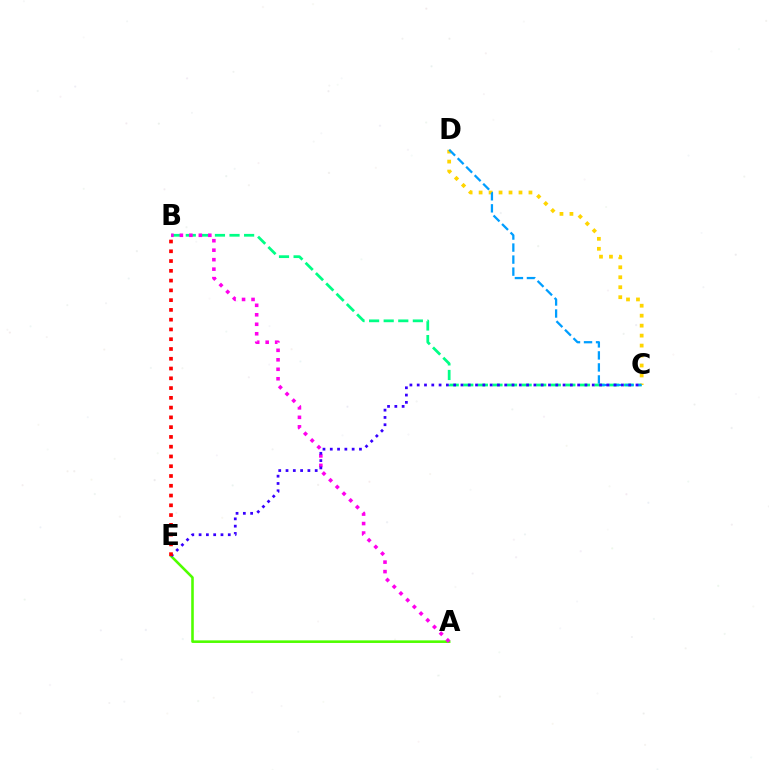{('B', 'C'): [{'color': '#00ff86', 'line_style': 'dashed', 'thickness': 1.98}], ('A', 'E'): [{'color': '#4fff00', 'line_style': 'solid', 'thickness': 1.86}], ('A', 'B'): [{'color': '#ff00ed', 'line_style': 'dotted', 'thickness': 2.58}], ('C', 'D'): [{'color': '#ffd500', 'line_style': 'dotted', 'thickness': 2.71}, {'color': '#009eff', 'line_style': 'dashed', 'thickness': 1.63}], ('C', 'E'): [{'color': '#3700ff', 'line_style': 'dotted', 'thickness': 1.98}], ('B', 'E'): [{'color': '#ff0000', 'line_style': 'dotted', 'thickness': 2.65}]}